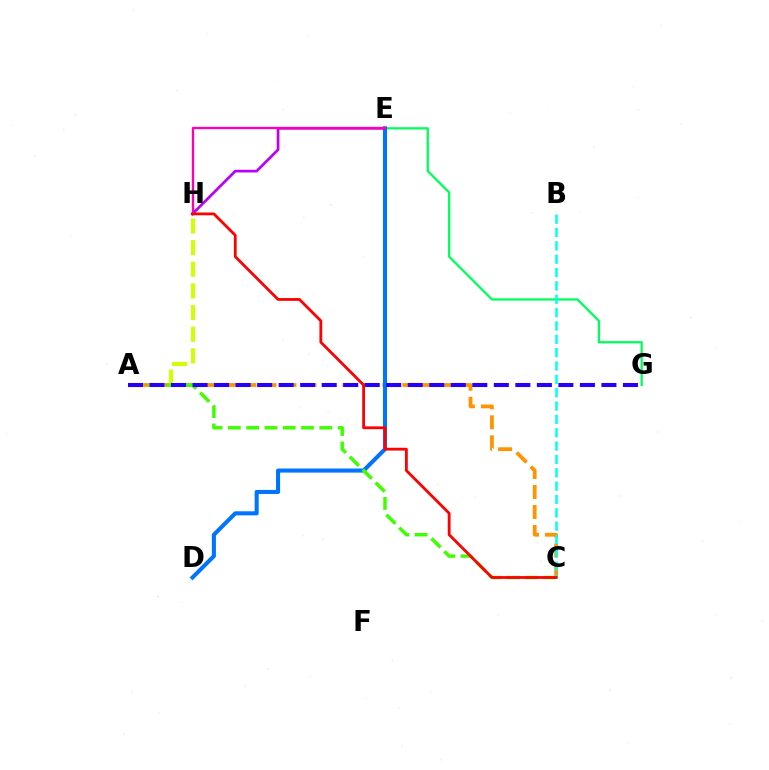{('E', 'G'): [{'color': '#00ff5c', 'line_style': 'solid', 'thickness': 1.64}], ('A', 'C'): [{'color': '#ff9400', 'line_style': 'dashed', 'thickness': 2.71}, {'color': '#3dff00', 'line_style': 'dashed', 'thickness': 2.49}], ('D', 'E'): [{'color': '#0074ff', 'line_style': 'solid', 'thickness': 2.93}], ('E', 'H'): [{'color': '#b900ff', 'line_style': 'solid', 'thickness': 1.94}, {'color': '#ff00ac', 'line_style': 'solid', 'thickness': 1.67}], ('A', 'H'): [{'color': '#d1ff00', 'line_style': 'dashed', 'thickness': 2.94}], ('B', 'C'): [{'color': '#00fff6', 'line_style': 'dashed', 'thickness': 1.81}], ('A', 'G'): [{'color': '#2500ff', 'line_style': 'dashed', 'thickness': 2.92}], ('C', 'H'): [{'color': '#ff0000', 'line_style': 'solid', 'thickness': 2.01}]}